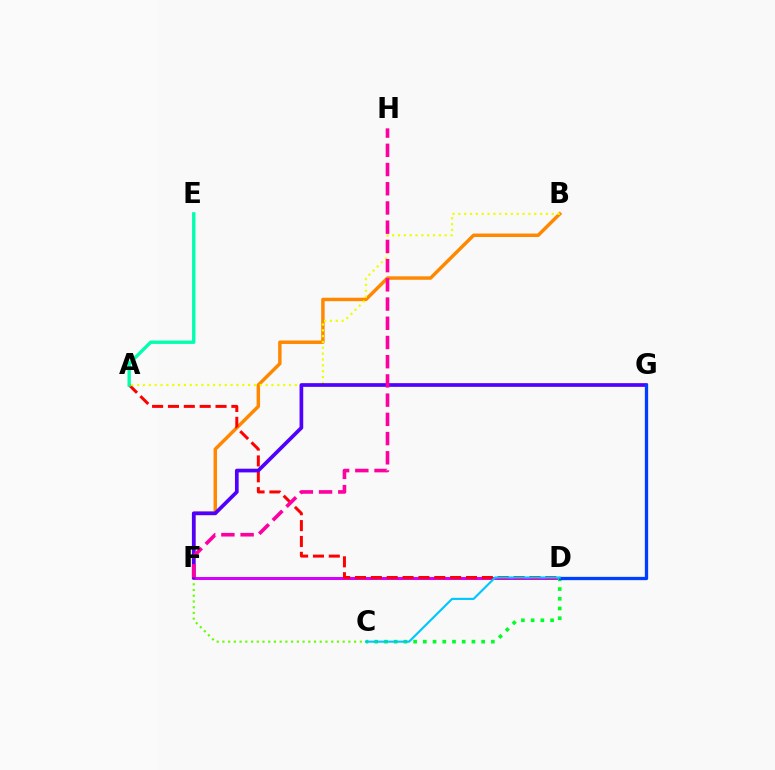{('C', 'F'): [{'color': '#66ff00', 'line_style': 'dotted', 'thickness': 1.56}], ('D', 'F'): [{'color': '#d600ff', 'line_style': 'solid', 'thickness': 2.15}], ('B', 'F'): [{'color': '#ff8800', 'line_style': 'solid', 'thickness': 2.49}], ('A', 'D'): [{'color': '#ff0000', 'line_style': 'dashed', 'thickness': 2.15}], ('A', 'B'): [{'color': '#eeff00', 'line_style': 'dotted', 'thickness': 1.59}], ('F', 'G'): [{'color': '#4f00ff', 'line_style': 'solid', 'thickness': 2.66}], ('C', 'D'): [{'color': '#00ff27', 'line_style': 'dotted', 'thickness': 2.64}, {'color': '#00c7ff', 'line_style': 'solid', 'thickness': 1.53}], ('D', 'G'): [{'color': '#003fff', 'line_style': 'solid', 'thickness': 2.37}], ('F', 'H'): [{'color': '#ff00a0', 'line_style': 'dashed', 'thickness': 2.61}], ('A', 'E'): [{'color': '#00ffaf', 'line_style': 'solid', 'thickness': 2.42}]}